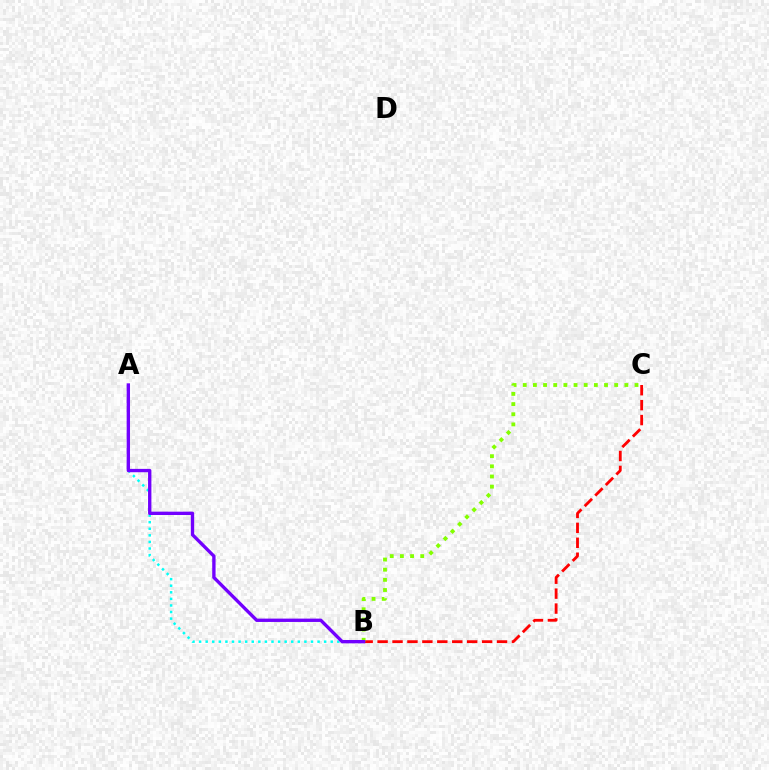{('B', 'C'): [{'color': '#ff0000', 'line_style': 'dashed', 'thickness': 2.03}, {'color': '#84ff00', 'line_style': 'dotted', 'thickness': 2.76}], ('A', 'B'): [{'color': '#00fff6', 'line_style': 'dotted', 'thickness': 1.79}, {'color': '#7200ff', 'line_style': 'solid', 'thickness': 2.41}]}